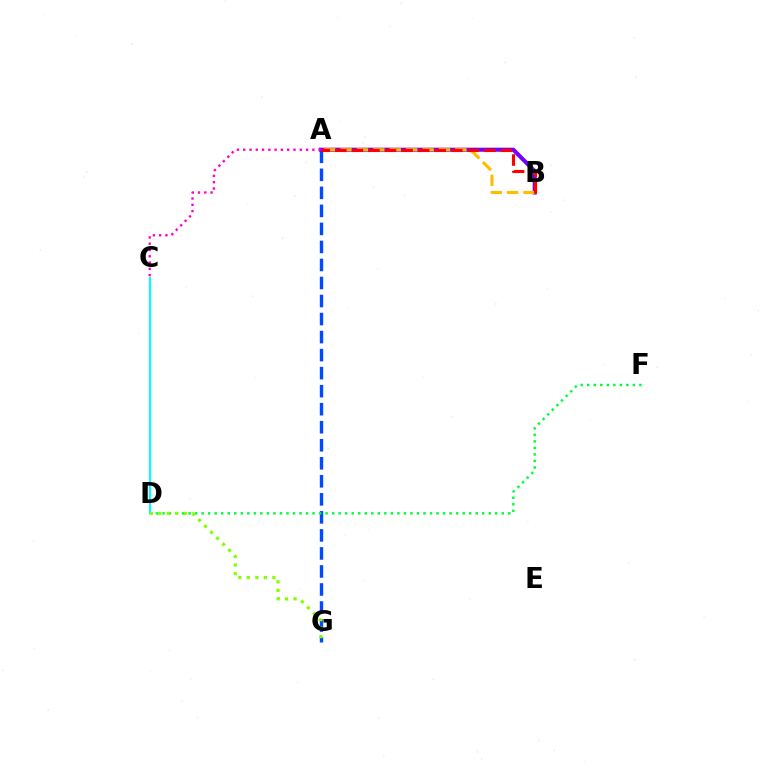{('A', 'G'): [{'color': '#004bff', 'line_style': 'dashed', 'thickness': 2.45}], ('A', 'B'): [{'color': '#7200ff', 'line_style': 'solid', 'thickness': 2.93}, {'color': '#ffbd00', 'line_style': 'dashed', 'thickness': 2.23}, {'color': '#ff0000', 'line_style': 'dashed', 'thickness': 2.25}], ('C', 'D'): [{'color': '#00fff6', 'line_style': 'solid', 'thickness': 1.52}], ('A', 'C'): [{'color': '#ff00cf', 'line_style': 'dotted', 'thickness': 1.71}], ('D', 'F'): [{'color': '#00ff39', 'line_style': 'dotted', 'thickness': 1.77}], ('D', 'G'): [{'color': '#84ff00', 'line_style': 'dotted', 'thickness': 2.31}]}